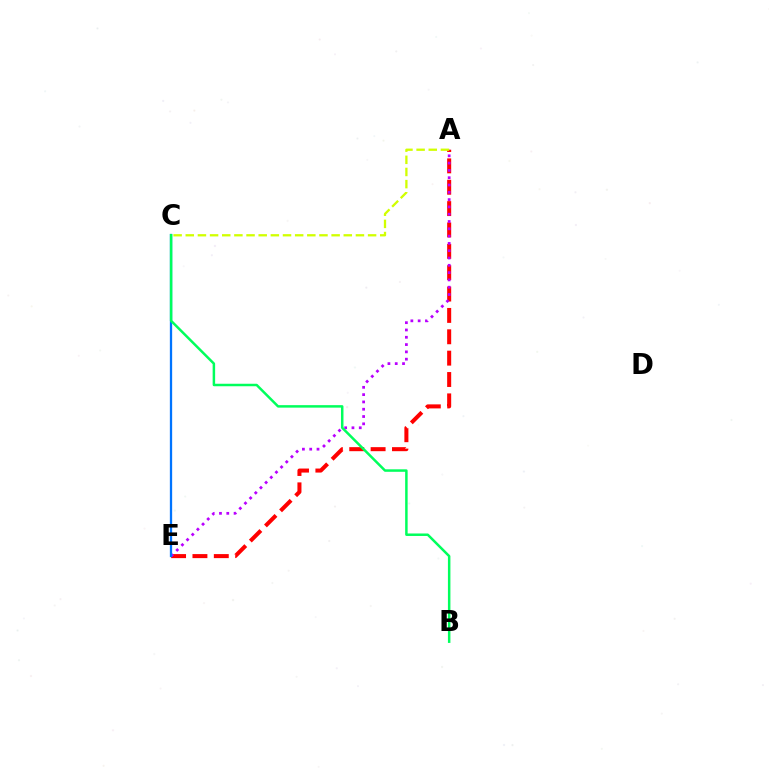{('A', 'E'): [{'color': '#ff0000', 'line_style': 'dashed', 'thickness': 2.9}, {'color': '#b900ff', 'line_style': 'dotted', 'thickness': 1.98}], ('A', 'C'): [{'color': '#d1ff00', 'line_style': 'dashed', 'thickness': 1.65}], ('C', 'E'): [{'color': '#0074ff', 'line_style': 'solid', 'thickness': 1.65}], ('B', 'C'): [{'color': '#00ff5c', 'line_style': 'solid', 'thickness': 1.79}]}